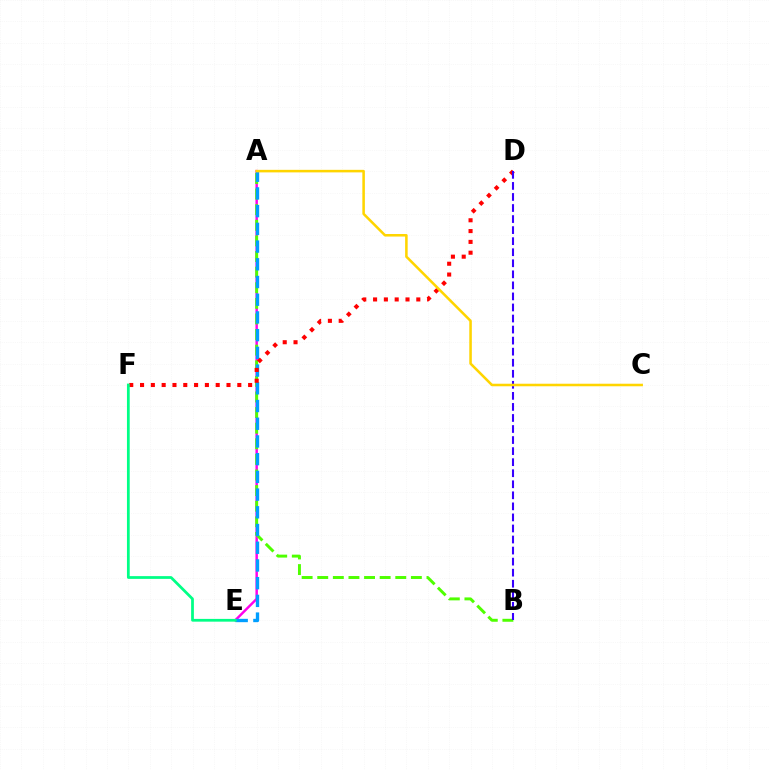{('A', 'E'): [{'color': '#ff00ed', 'line_style': 'solid', 'thickness': 1.77}, {'color': '#009eff', 'line_style': 'dashed', 'thickness': 2.41}], ('A', 'B'): [{'color': '#4fff00', 'line_style': 'dashed', 'thickness': 2.12}], ('D', 'F'): [{'color': '#ff0000', 'line_style': 'dotted', 'thickness': 2.94}], ('B', 'D'): [{'color': '#3700ff', 'line_style': 'dashed', 'thickness': 1.5}], ('A', 'C'): [{'color': '#ffd500', 'line_style': 'solid', 'thickness': 1.83}], ('E', 'F'): [{'color': '#00ff86', 'line_style': 'solid', 'thickness': 1.99}]}